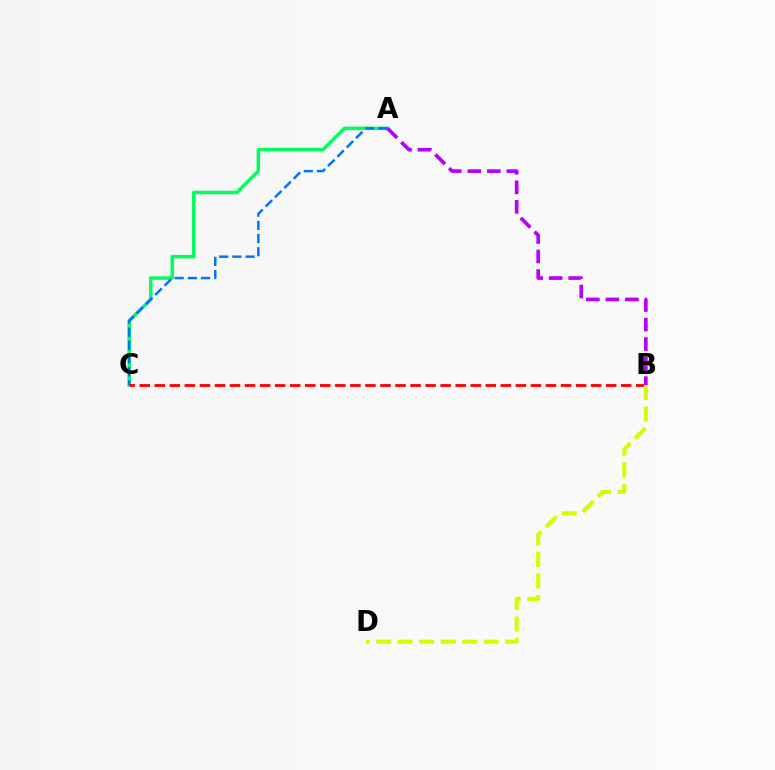{('A', 'C'): [{'color': '#00ff5c', 'line_style': 'solid', 'thickness': 2.5}, {'color': '#0074ff', 'line_style': 'dashed', 'thickness': 1.79}], ('B', 'C'): [{'color': '#ff0000', 'line_style': 'dashed', 'thickness': 2.04}], ('A', 'B'): [{'color': '#b900ff', 'line_style': 'dashed', 'thickness': 2.65}], ('B', 'D'): [{'color': '#d1ff00', 'line_style': 'dashed', 'thickness': 2.92}]}